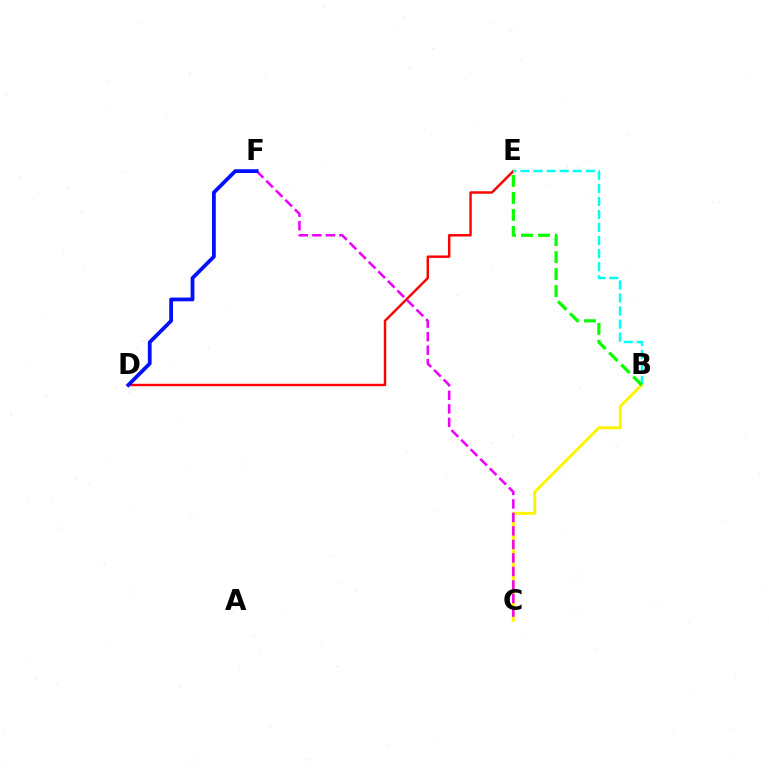{('D', 'E'): [{'color': '#ff0000', 'line_style': 'solid', 'thickness': 1.75}], ('B', 'E'): [{'color': '#00fff6', 'line_style': 'dashed', 'thickness': 1.77}, {'color': '#08ff00', 'line_style': 'dashed', 'thickness': 2.31}], ('B', 'C'): [{'color': '#fcf500', 'line_style': 'solid', 'thickness': 2.14}], ('C', 'F'): [{'color': '#ee00ff', 'line_style': 'dashed', 'thickness': 1.84}], ('D', 'F'): [{'color': '#0010ff', 'line_style': 'solid', 'thickness': 2.72}]}